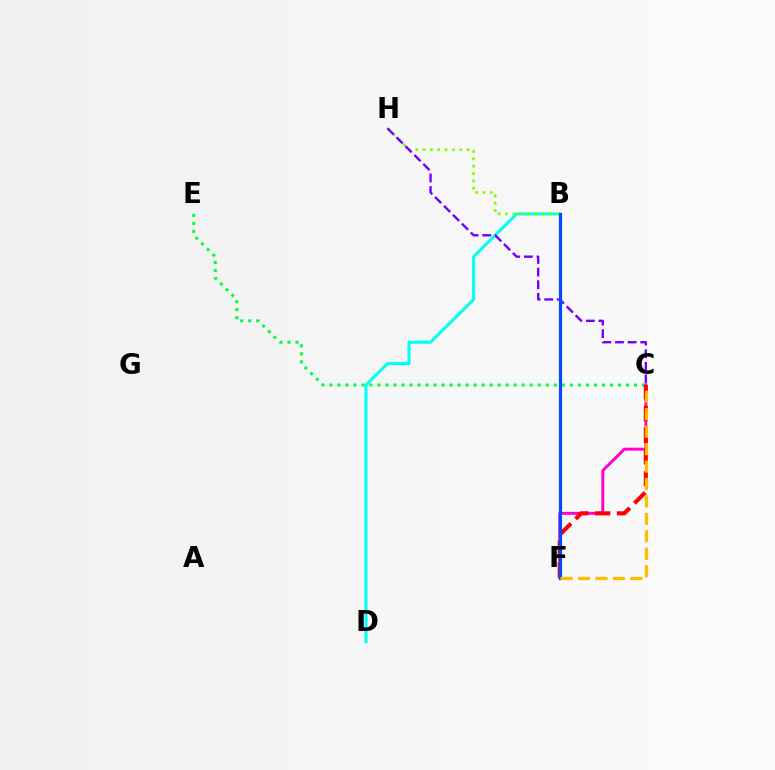{('C', 'E'): [{'color': '#00ff39', 'line_style': 'dotted', 'thickness': 2.18}], ('C', 'F'): [{'color': '#ff00cf', 'line_style': 'solid', 'thickness': 2.11}, {'color': '#ff0000', 'line_style': 'dashed', 'thickness': 2.95}, {'color': '#ffbd00', 'line_style': 'dashed', 'thickness': 2.37}], ('B', 'D'): [{'color': '#00fff6', 'line_style': 'solid', 'thickness': 2.2}], ('B', 'H'): [{'color': '#84ff00', 'line_style': 'dotted', 'thickness': 1.99}], ('C', 'H'): [{'color': '#7200ff', 'line_style': 'dashed', 'thickness': 1.71}], ('B', 'F'): [{'color': '#004bff', 'line_style': 'solid', 'thickness': 2.3}]}